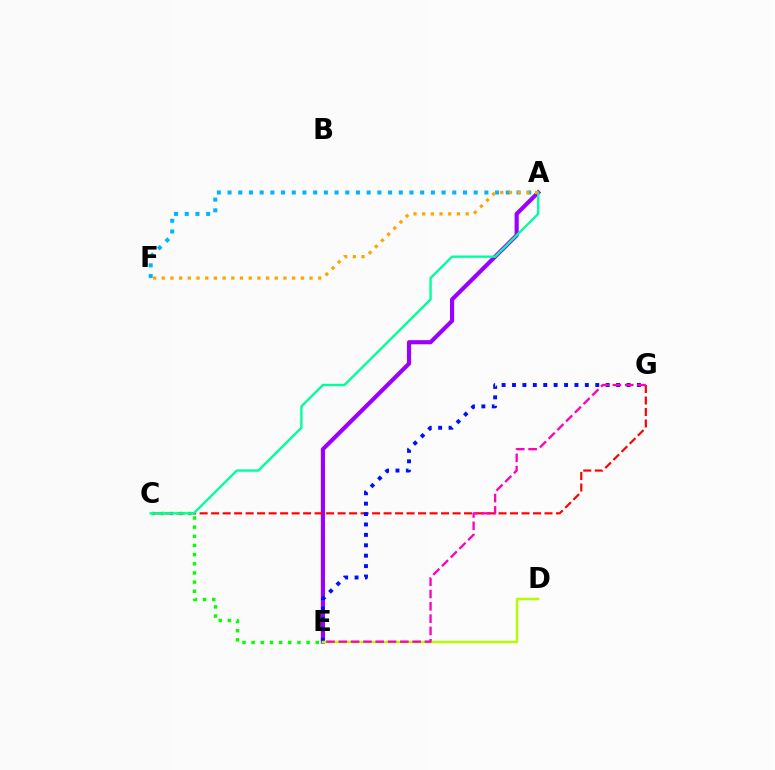{('C', 'E'): [{'color': '#08ff00', 'line_style': 'dotted', 'thickness': 2.49}], ('A', 'F'): [{'color': '#00b5ff', 'line_style': 'dotted', 'thickness': 2.91}, {'color': '#ffa500', 'line_style': 'dotted', 'thickness': 2.36}], ('A', 'E'): [{'color': '#9b00ff', 'line_style': 'solid', 'thickness': 2.98}], ('C', 'G'): [{'color': '#ff0000', 'line_style': 'dashed', 'thickness': 1.56}], ('A', 'C'): [{'color': '#00ff9d', 'line_style': 'solid', 'thickness': 1.7}], ('E', 'G'): [{'color': '#0010ff', 'line_style': 'dotted', 'thickness': 2.83}, {'color': '#ff00bd', 'line_style': 'dashed', 'thickness': 1.67}], ('D', 'E'): [{'color': '#b3ff00', 'line_style': 'solid', 'thickness': 1.77}]}